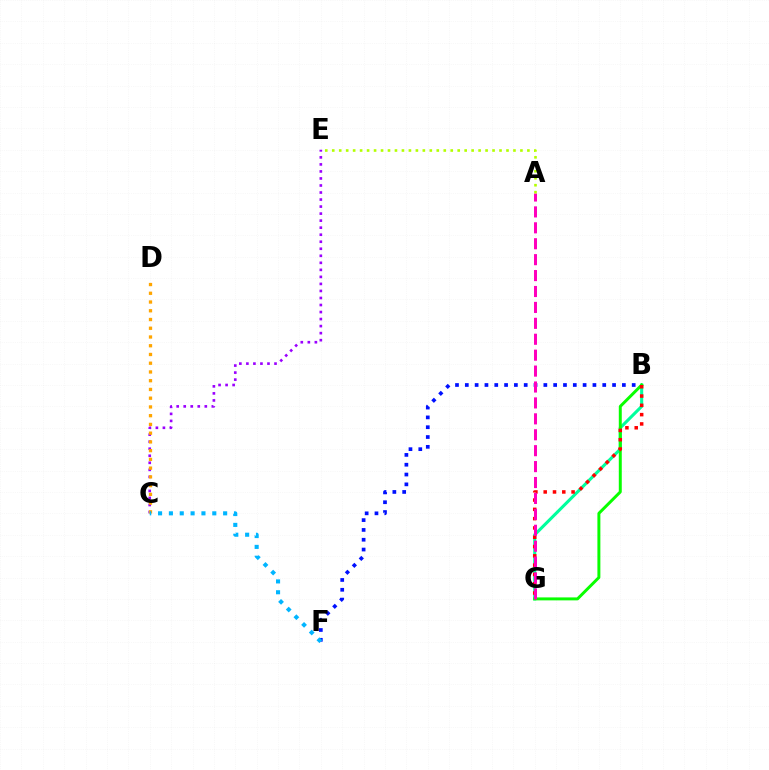{('C', 'E'): [{'color': '#9b00ff', 'line_style': 'dotted', 'thickness': 1.91}], ('B', 'F'): [{'color': '#0010ff', 'line_style': 'dotted', 'thickness': 2.67}], ('B', 'G'): [{'color': '#00ff9d', 'line_style': 'solid', 'thickness': 2.22}, {'color': '#08ff00', 'line_style': 'solid', 'thickness': 2.14}, {'color': '#ff0000', 'line_style': 'dotted', 'thickness': 2.53}], ('A', 'G'): [{'color': '#ff00bd', 'line_style': 'dashed', 'thickness': 2.16}], ('A', 'E'): [{'color': '#b3ff00', 'line_style': 'dotted', 'thickness': 1.89}], ('C', 'D'): [{'color': '#ffa500', 'line_style': 'dotted', 'thickness': 2.38}], ('C', 'F'): [{'color': '#00b5ff', 'line_style': 'dotted', 'thickness': 2.95}]}